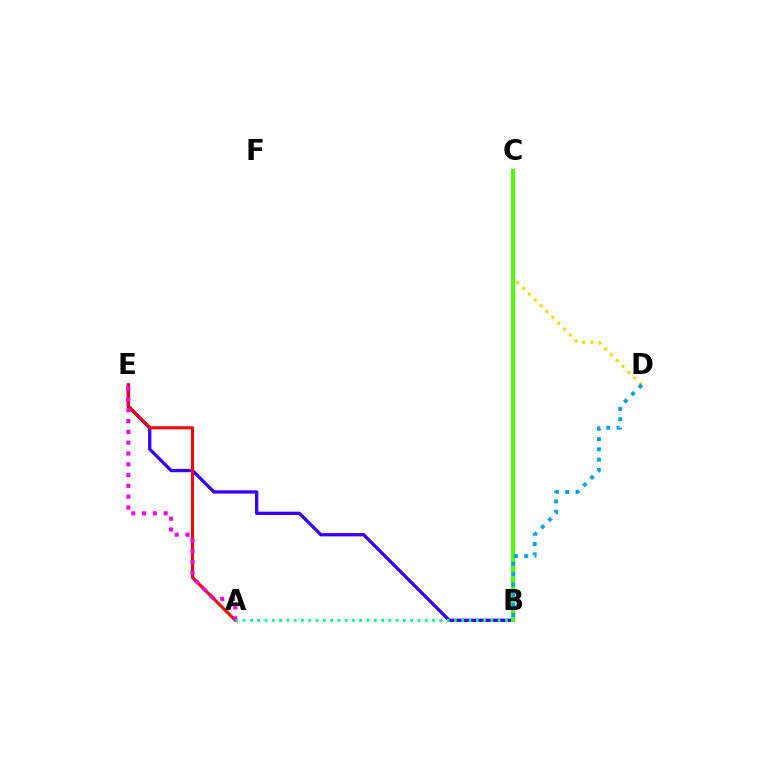{('B', 'E'): [{'color': '#3700ff', 'line_style': 'solid', 'thickness': 2.37}], ('A', 'E'): [{'color': '#ff0000', 'line_style': 'solid', 'thickness': 2.2}, {'color': '#ff00ed', 'line_style': 'dotted', 'thickness': 2.93}], ('C', 'D'): [{'color': '#ffd500', 'line_style': 'dotted', 'thickness': 2.24}], ('A', 'B'): [{'color': '#00ff86', 'line_style': 'dotted', 'thickness': 1.98}], ('B', 'C'): [{'color': '#4fff00', 'line_style': 'solid', 'thickness': 2.96}], ('B', 'D'): [{'color': '#009eff', 'line_style': 'dotted', 'thickness': 2.8}]}